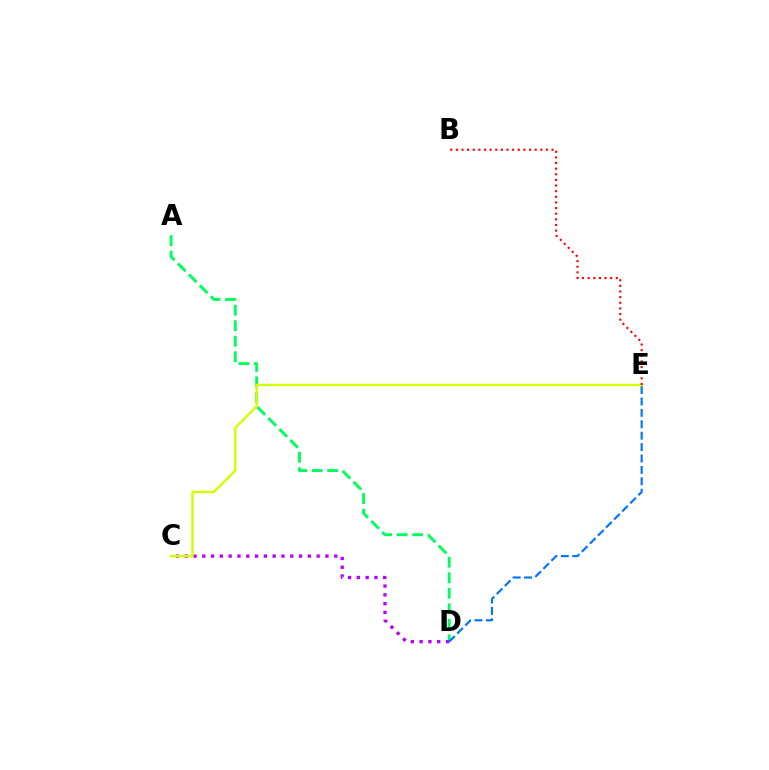{('A', 'D'): [{'color': '#00ff5c', 'line_style': 'dashed', 'thickness': 2.11}], ('C', 'D'): [{'color': '#b900ff', 'line_style': 'dotted', 'thickness': 2.39}], ('D', 'E'): [{'color': '#0074ff', 'line_style': 'dashed', 'thickness': 1.55}], ('C', 'E'): [{'color': '#d1ff00', 'line_style': 'solid', 'thickness': 1.73}], ('B', 'E'): [{'color': '#ff0000', 'line_style': 'dotted', 'thickness': 1.53}]}